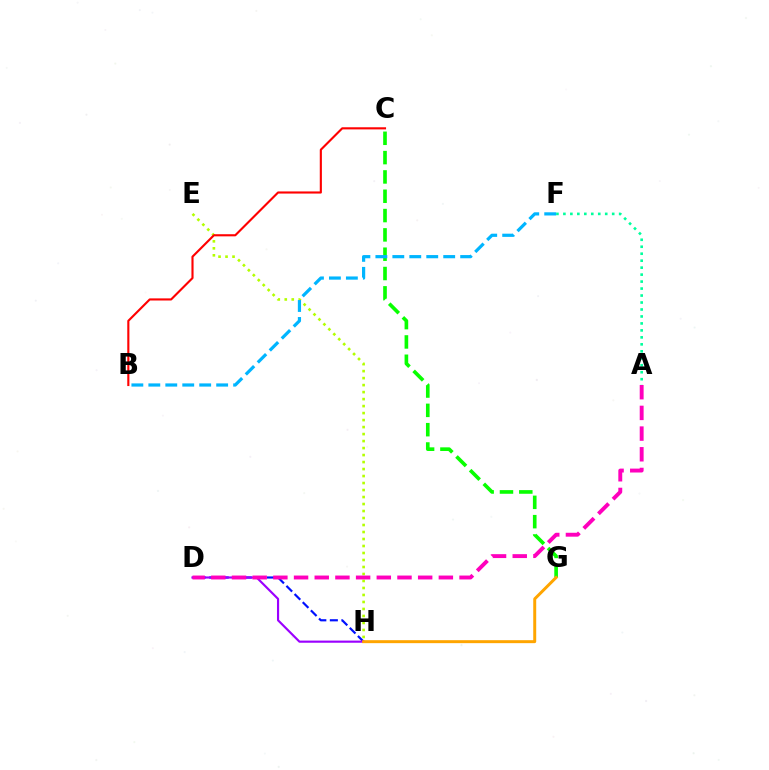{('E', 'H'): [{'color': '#b3ff00', 'line_style': 'dotted', 'thickness': 1.9}], ('D', 'H'): [{'color': '#0010ff', 'line_style': 'dashed', 'thickness': 1.57}, {'color': '#9b00ff', 'line_style': 'solid', 'thickness': 1.55}], ('A', 'F'): [{'color': '#00ff9d', 'line_style': 'dotted', 'thickness': 1.89}], ('A', 'D'): [{'color': '#ff00bd', 'line_style': 'dashed', 'thickness': 2.81}], ('C', 'G'): [{'color': '#08ff00', 'line_style': 'dashed', 'thickness': 2.62}], ('B', 'F'): [{'color': '#00b5ff', 'line_style': 'dashed', 'thickness': 2.3}], ('B', 'C'): [{'color': '#ff0000', 'line_style': 'solid', 'thickness': 1.53}], ('G', 'H'): [{'color': '#ffa500', 'line_style': 'solid', 'thickness': 2.14}]}